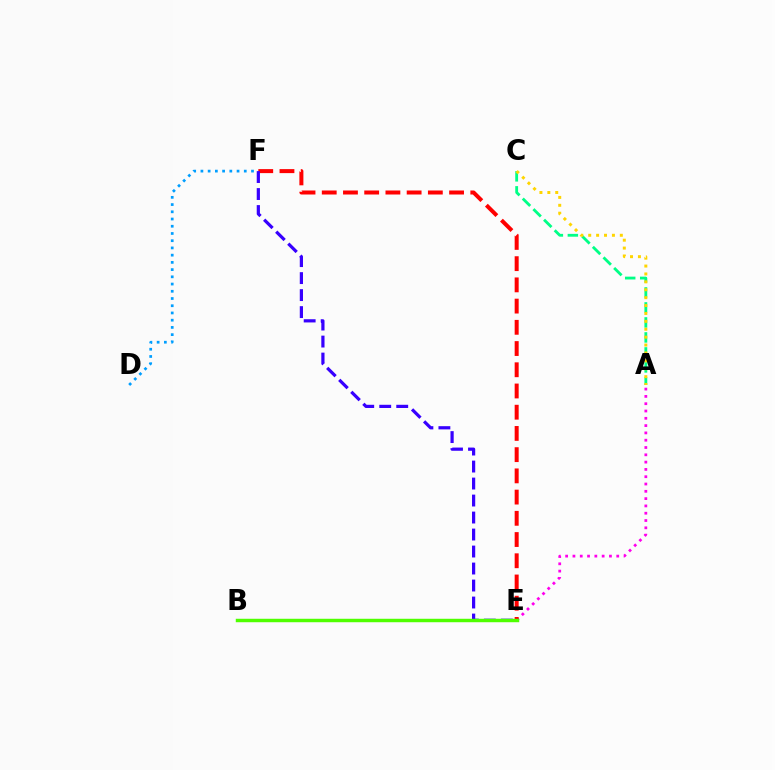{('D', 'F'): [{'color': '#009eff', 'line_style': 'dotted', 'thickness': 1.96}], ('A', 'C'): [{'color': '#00ff86', 'line_style': 'dashed', 'thickness': 2.04}, {'color': '#ffd500', 'line_style': 'dotted', 'thickness': 2.15}], ('A', 'E'): [{'color': '#ff00ed', 'line_style': 'dotted', 'thickness': 1.98}], ('E', 'F'): [{'color': '#ff0000', 'line_style': 'dashed', 'thickness': 2.88}, {'color': '#3700ff', 'line_style': 'dashed', 'thickness': 2.31}], ('B', 'E'): [{'color': '#4fff00', 'line_style': 'solid', 'thickness': 2.48}]}